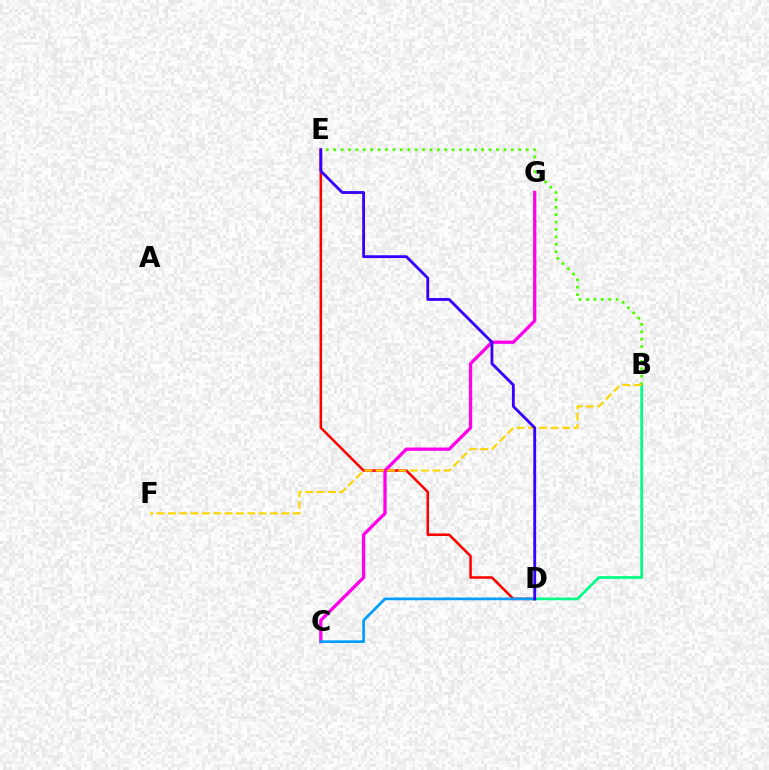{('B', 'D'): [{'color': '#00ff86', 'line_style': 'solid', 'thickness': 1.97}], ('D', 'E'): [{'color': '#ff0000', 'line_style': 'solid', 'thickness': 1.83}, {'color': '#3700ff', 'line_style': 'solid', 'thickness': 2.04}], ('C', 'G'): [{'color': '#ff00ed', 'line_style': 'solid', 'thickness': 2.36}], ('B', 'E'): [{'color': '#4fff00', 'line_style': 'dotted', 'thickness': 2.01}], ('B', 'F'): [{'color': '#ffd500', 'line_style': 'dashed', 'thickness': 1.54}], ('C', 'D'): [{'color': '#009eff', 'line_style': 'solid', 'thickness': 1.94}]}